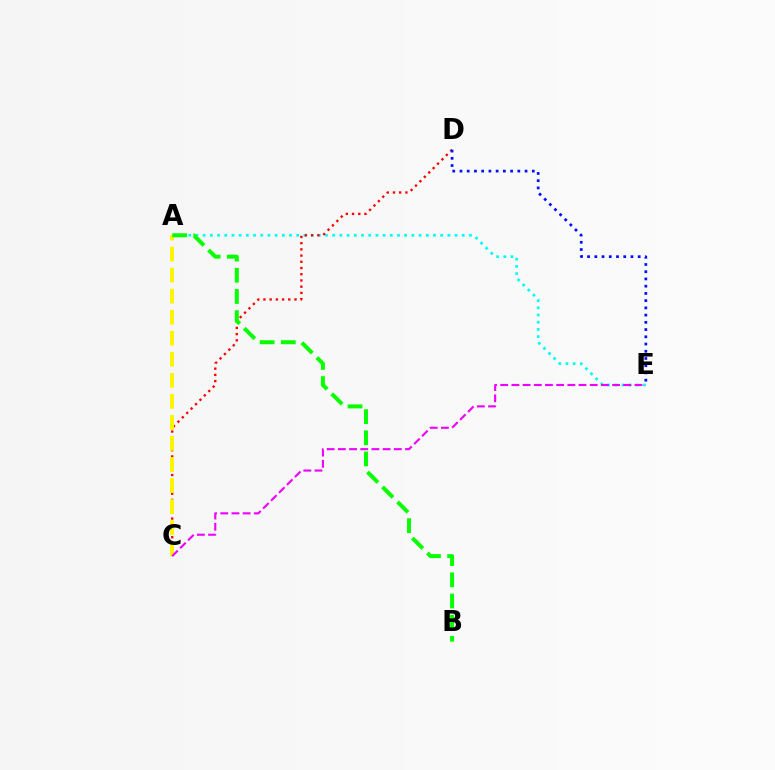{('A', 'E'): [{'color': '#00fff6', 'line_style': 'dotted', 'thickness': 1.96}], ('C', 'D'): [{'color': '#ff0000', 'line_style': 'dotted', 'thickness': 1.69}], ('A', 'C'): [{'color': '#fcf500', 'line_style': 'dashed', 'thickness': 2.86}], ('C', 'E'): [{'color': '#ee00ff', 'line_style': 'dashed', 'thickness': 1.52}], ('A', 'B'): [{'color': '#08ff00', 'line_style': 'dashed', 'thickness': 2.87}], ('D', 'E'): [{'color': '#0010ff', 'line_style': 'dotted', 'thickness': 1.96}]}